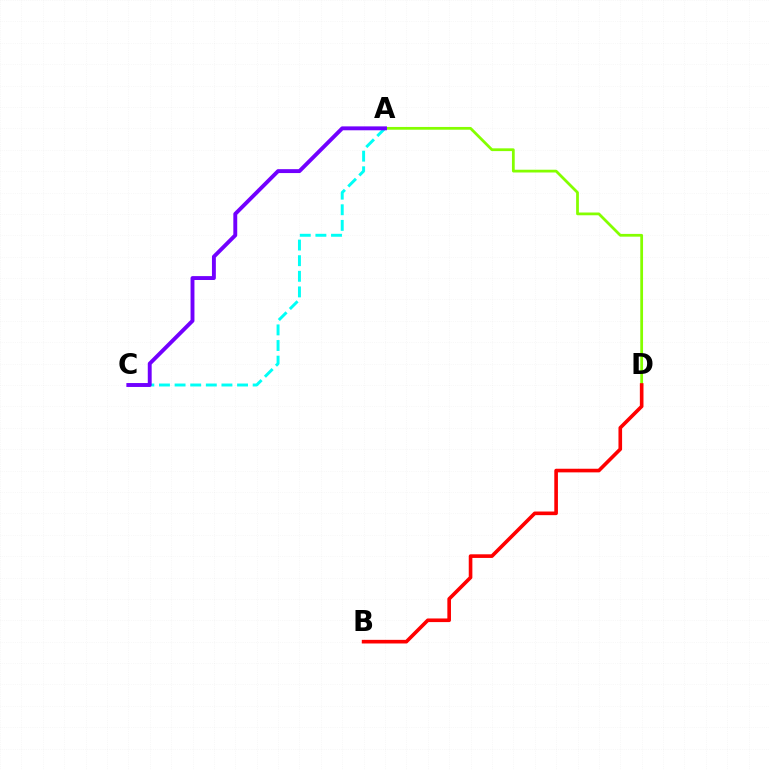{('A', 'D'): [{'color': '#84ff00', 'line_style': 'solid', 'thickness': 1.99}], ('B', 'D'): [{'color': '#ff0000', 'line_style': 'solid', 'thickness': 2.61}], ('A', 'C'): [{'color': '#00fff6', 'line_style': 'dashed', 'thickness': 2.12}, {'color': '#7200ff', 'line_style': 'solid', 'thickness': 2.81}]}